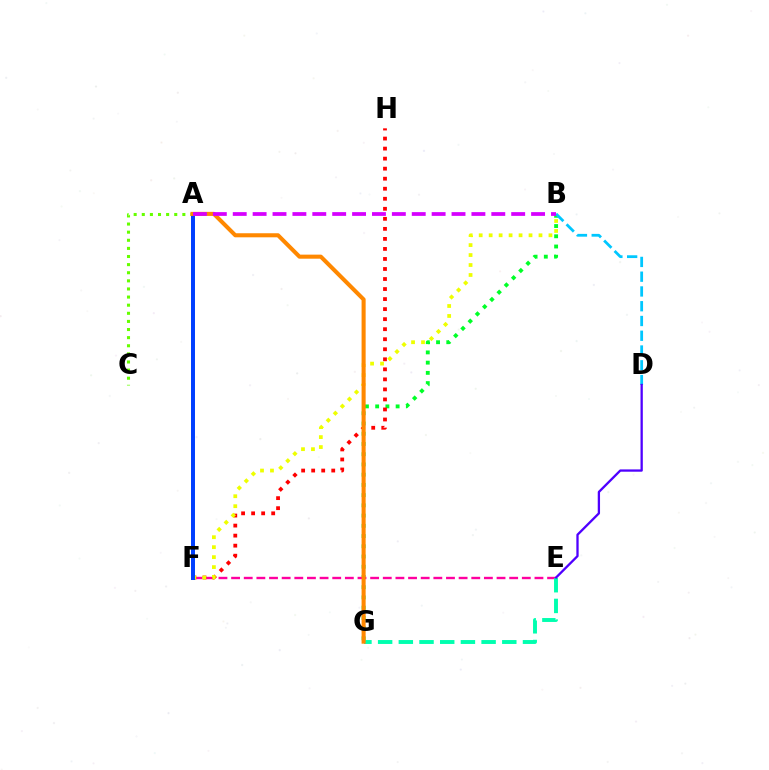{('A', 'C'): [{'color': '#66ff00', 'line_style': 'dotted', 'thickness': 2.2}], ('B', 'G'): [{'color': '#00ff27', 'line_style': 'dotted', 'thickness': 2.78}], ('E', 'F'): [{'color': '#ff00a0', 'line_style': 'dashed', 'thickness': 1.72}], ('F', 'H'): [{'color': '#ff0000', 'line_style': 'dotted', 'thickness': 2.73}], ('B', 'D'): [{'color': '#00c7ff', 'line_style': 'dashed', 'thickness': 2.01}], ('B', 'F'): [{'color': '#eeff00', 'line_style': 'dotted', 'thickness': 2.71}], ('A', 'F'): [{'color': '#003fff', 'line_style': 'solid', 'thickness': 2.86}], ('E', 'G'): [{'color': '#00ffaf', 'line_style': 'dashed', 'thickness': 2.81}], ('A', 'G'): [{'color': '#ff8800', 'line_style': 'solid', 'thickness': 2.93}], ('D', 'E'): [{'color': '#4f00ff', 'line_style': 'solid', 'thickness': 1.66}], ('A', 'B'): [{'color': '#d600ff', 'line_style': 'dashed', 'thickness': 2.7}]}